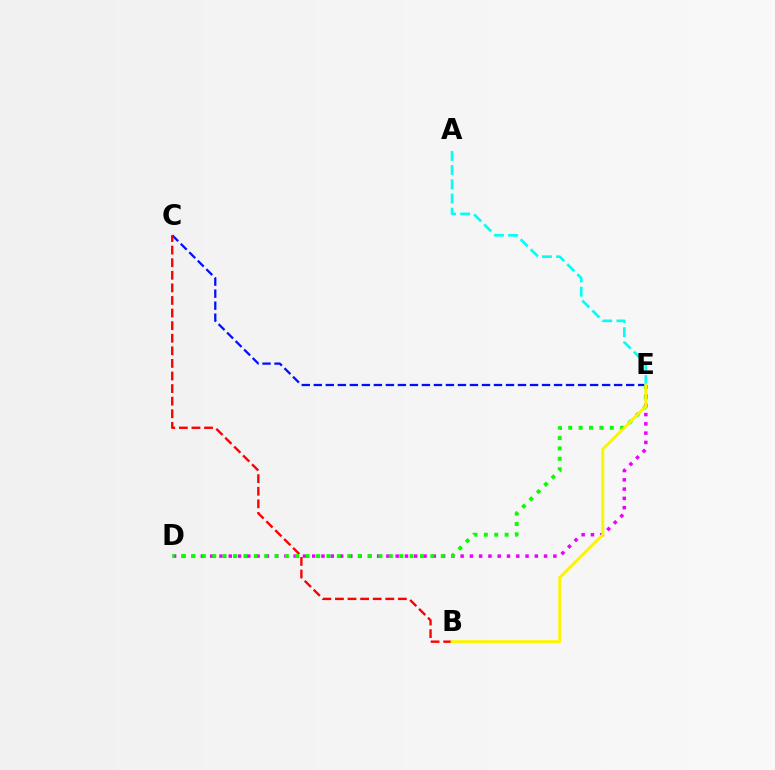{('D', 'E'): [{'color': '#ee00ff', 'line_style': 'dotted', 'thickness': 2.52}, {'color': '#08ff00', 'line_style': 'dotted', 'thickness': 2.82}], ('C', 'E'): [{'color': '#0010ff', 'line_style': 'dashed', 'thickness': 1.63}], ('B', 'C'): [{'color': '#ff0000', 'line_style': 'dashed', 'thickness': 1.71}], ('A', 'E'): [{'color': '#00fff6', 'line_style': 'dashed', 'thickness': 1.93}], ('B', 'E'): [{'color': '#fcf500', 'line_style': 'solid', 'thickness': 2.12}]}